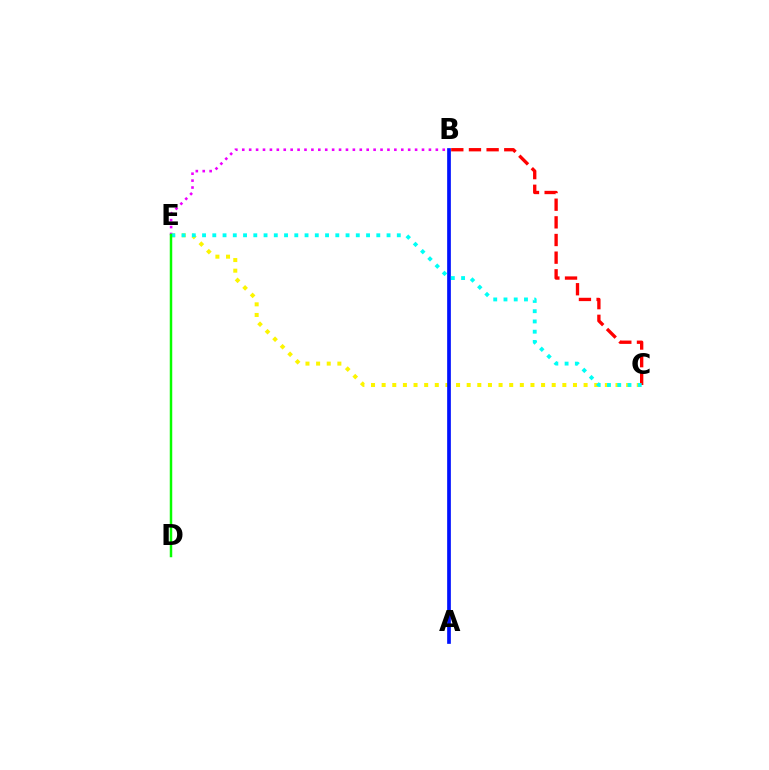{('C', 'E'): [{'color': '#fcf500', 'line_style': 'dotted', 'thickness': 2.89}, {'color': '#00fff6', 'line_style': 'dotted', 'thickness': 2.78}], ('B', 'C'): [{'color': '#ff0000', 'line_style': 'dashed', 'thickness': 2.4}], ('B', 'E'): [{'color': '#ee00ff', 'line_style': 'dotted', 'thickness': 1.88}], ('A', 'B'): [{'color': '#0010ff', 'line_style': 'solid', 'thickness': 2.66}], ('D', 'E'): [{'color': '#08ff00', 'line_style': 'solid', 'thickness': 1.79}]}